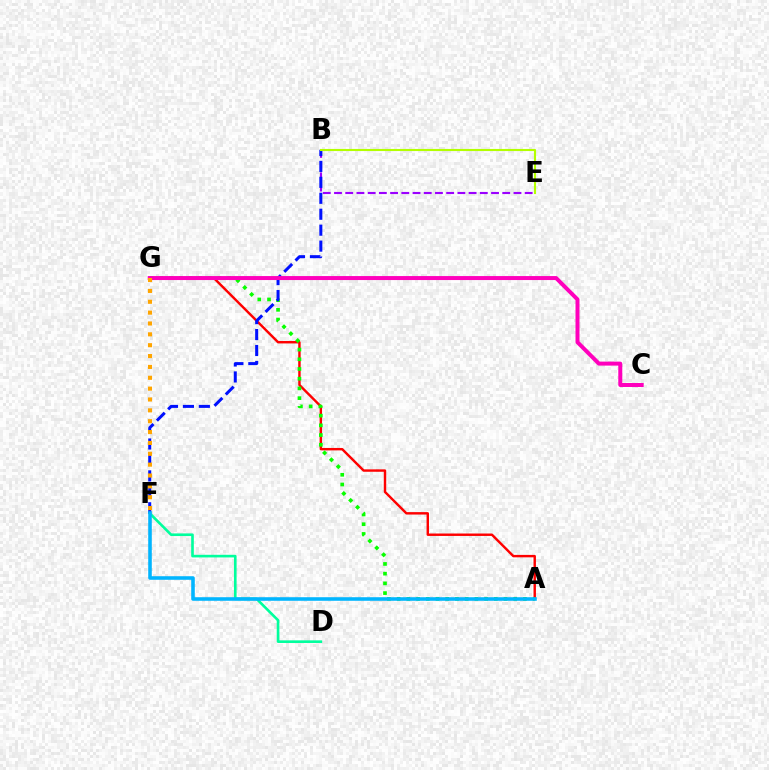{('D', 'F'): [{'color': '#00ff9d', 'line_style': 'solid', 'thickness': 1.89}], ('A', 'G'): [{'color': '#ff0000', 'line_style': 'solid', 'thickness': 1.75}, {'color': '#08ff00', 'line_style': 'dotted', 'thickness': 2.64}], ('B', 'E'): [{'color': '#9b00ff', 'line_style': 'dashed', 'thickness': 1.52}, {'color': '#b3ff00', 'line_style': 'solid', 'thickness': 1.52}], ('B', 'F'): [{'color': '#0010ff', 'line_style': 'dashed', 'thickness': 2.17}], ('C', 'G'): [{'color': '#ff00bd', 'line_style': 'solid', 'thickness': 2.87}], ('F', 'G'): [{'color': '#ffa500', 'line_style': 'dotted', 'thickness': 2.95}], ('A', 'F'): [{'color': '#00b5ff', 'line_style': 'solid', 'thickness': 2.57}]}